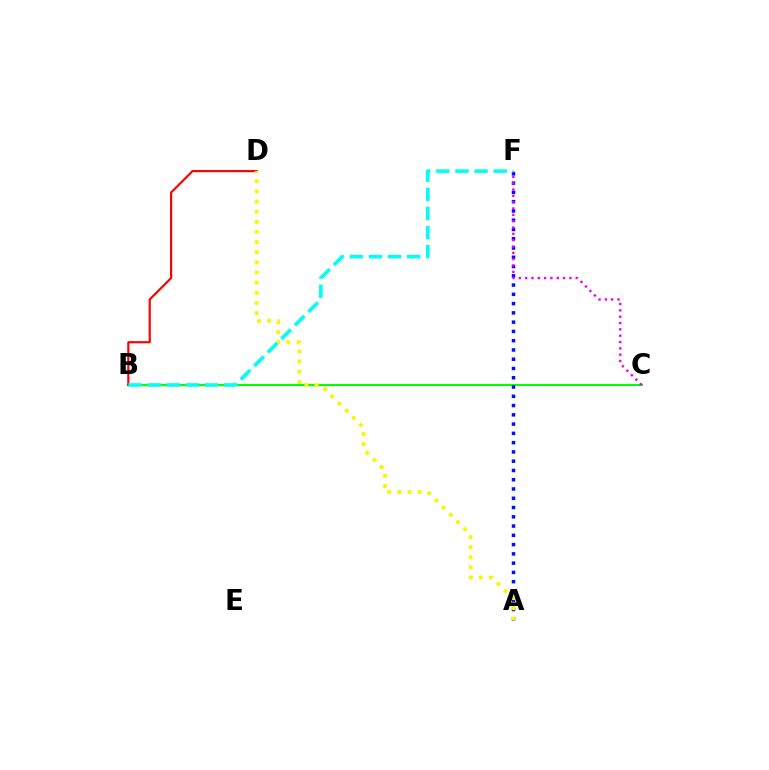{('B', 'C'): [{'color': '#08ff00', 'line_style': 'solid', 'thickness': 1.52}], ('B', 'D'): [{'color': '#ff0000', 'line_style': 'solid', 'thickness': 1.56}], ('A', 'F'): [{'color': '#0010ff', 'line_style': 'dotted', 'thickness': 2.52}], ('A', 'D'): [{'color': '#fcf500', 'line_style': 'dotted', 'thickness': 2.76}], ('C', 'F'): [{'color': '#ee00ff', 'line_style': 'dotted', 'thickness': 1.72}], ('B', 'F'): [{'color': '#00fff6', 'line_style': 'dashed', 'thickness': 2.6}]}